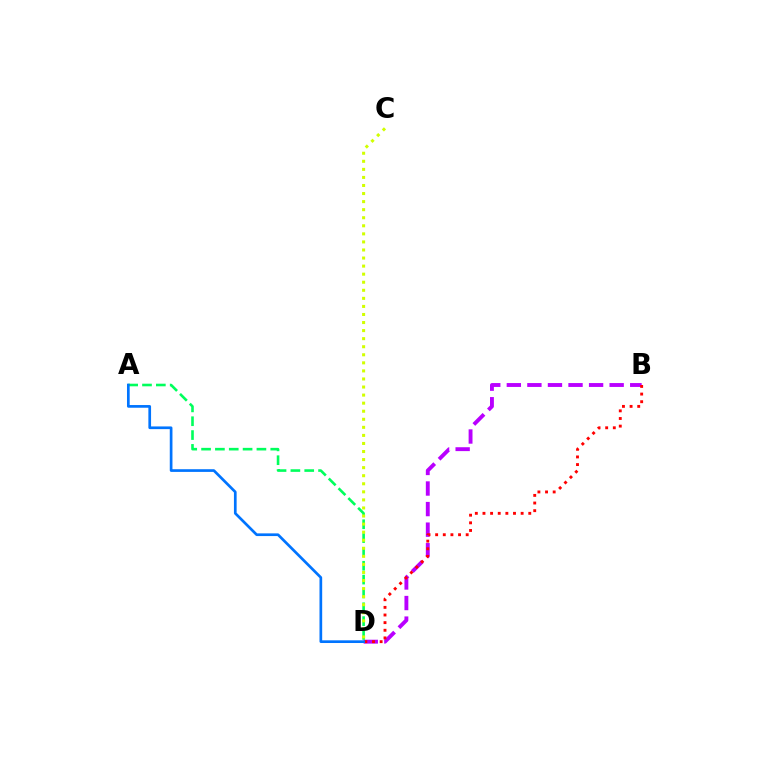{('B', 'D'): [{'color': '#b900ff', 'line_style': 'dashed', 'thickness': 2.79}, {'color': '#ff0000', 'line_style': 'dotted', 'thickness': 2.07}], ('A', 'D'): [{'color': '#00ff5c', 'line_style': 'dashed', 'thickness': 1.88}, {'color': '#0074ff', 'line_style': 'solid', 'thickness': 1.94}], ('C', 'D'): [{'color': '#d1ff00', 'line_style': 'dotted', 'thickness': 2.19}]}